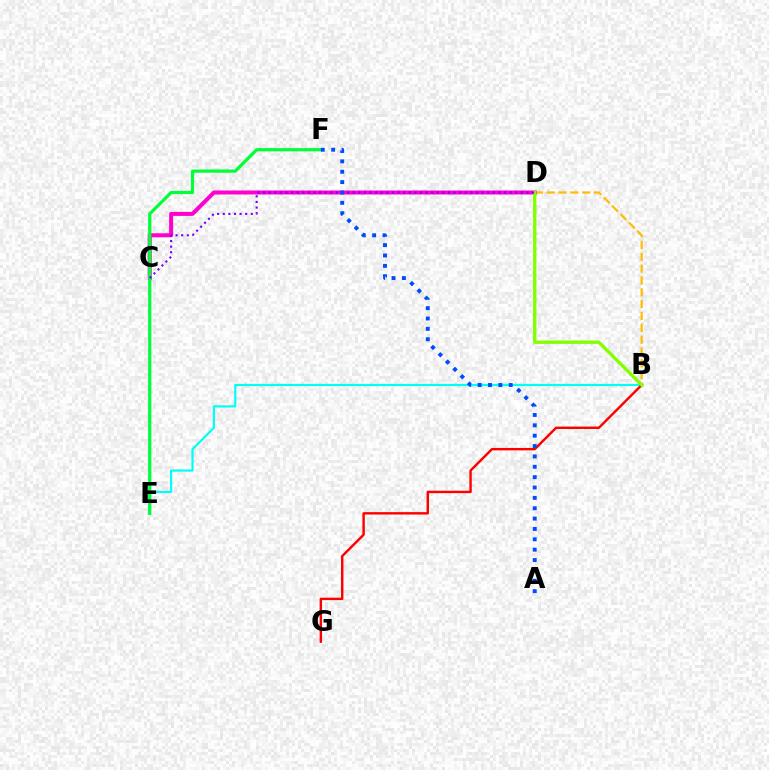{('B', 'D'): [{'color': '#ffbd00', 'line_style': 'dashed', 'thickness': 1.61}, {'color': '#84ff00', 'line_style': 'solid', 'thickness': 2.4}], ('B', 'E'): [{'color': '#00fff6', 'line_style': 'solid', 'thickness': 1.56}], ('C', 'D'): [{'color': '#ff00cf', 'line_style': 'solid', 'thickness': 2.89}, {'color': '#7200ff', 'line_style': 'dotted', 'thickness': 1.52}], ('E', 'F'): [{'color': '#00ff39', 'line_style': 'solid', 'thickness': 2.31}], ('B', 'G'): [{'color': '#ff0000', 'line_style': 'solid', 'thickness': 1.74}], ('A', 'F'): [{'color': '#004bff', 'line_style': 'dotted', 'thickness': 2.82}]}